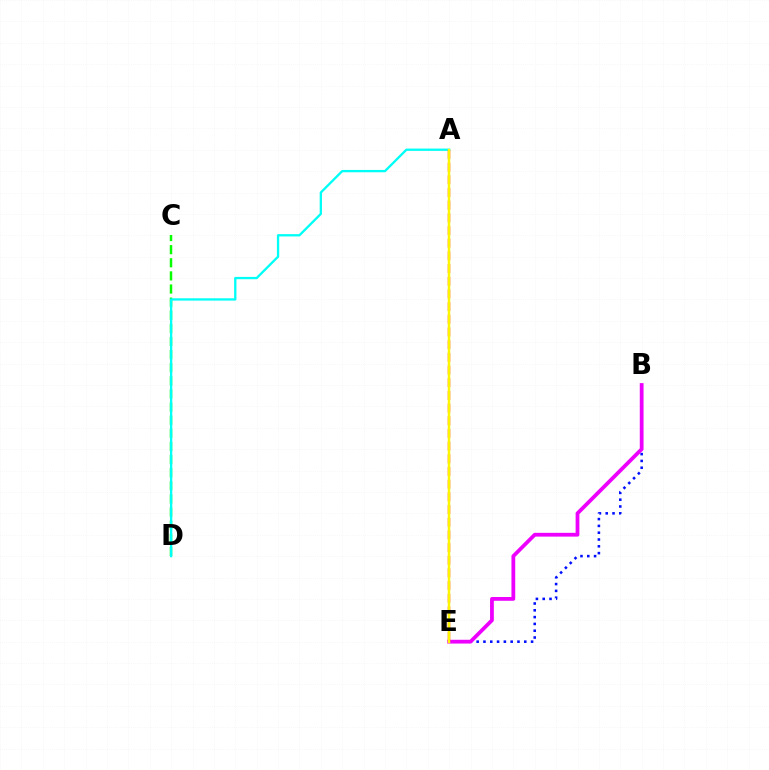{('B', 'E'): [{'color': '#0010ff', 'line_style': 'dotted', 'thickness': 1.85}, {'color': '#ee00ff', 'line_style': 'solid', 'thickness': 2.72}], ('C', 'D'): [{'color': '#08ff00', 'line_style': 'dashed', 'thickness': 1.78}], ('A', 'D'): [{'color': '#00fff6', 'line_style': 'solid', 'thickness': 1.66}], ('A', 'E'): [{'color': '#ff0000', 'line_style': 'dashed', 'thickness': 1.72}, {'color': '#fcf500', 'line_style': 'solid', 'thickness': 1.76}]}